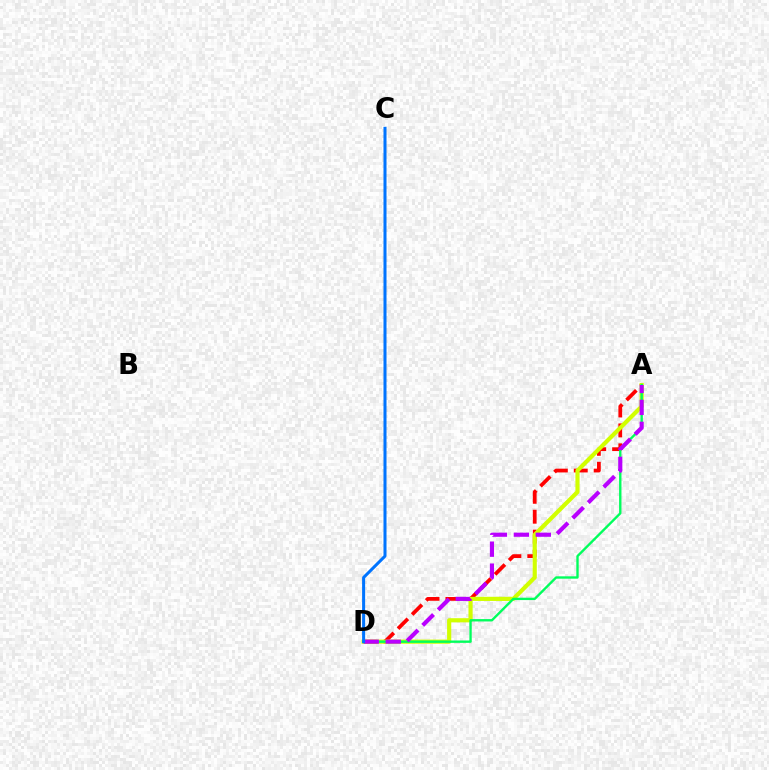{('A', 'D'): [{'color': '#ff0000', 'line_style': 'dashed', 'thickness': 2.71}, {'color': '#d1ff00', 'line_style': 'solid', 'thickness': 3.0}, {'color': '#00ff5c', 'line_style': 'solid', 'thickness': 1.71}, {'color': '#b900ff', 'line_style': 'dashed', 'thickness': 2.98}], ('C', 'D'): [{'color': '#0074ff', 'line_style': 'solid', 'thickness': 2.18}]}